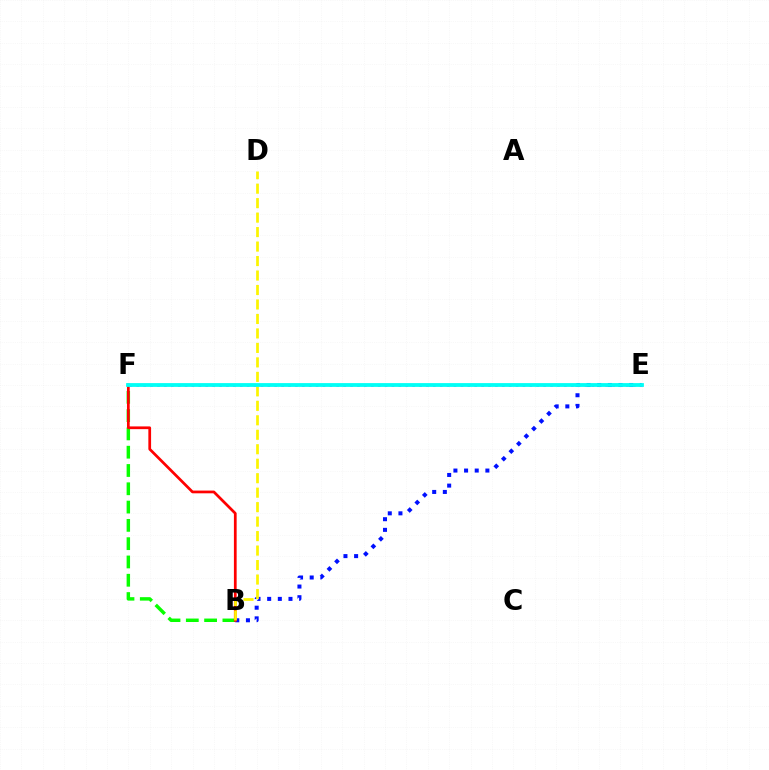{('B', 'E'): [{'color': '#0010ff', 'line_style': 'dotted', 'thickness': 2.89}], ('B', 'F'): [{'color': '#08ff00', 'line_style': 'dashed', 'thickness': 2.49}, {'color': '#ff0000', 'line_style': 'solid', 'thickness': 1.97}], ('E', 'F'): [{'color': '#ee00ff', 'line_style': 'dotted', 'thickness': 1.87}, {'color': '#00fff6', 'line_style': 'solid', 'thickness': 2.74}], ('B', 'D'): [{'color': '#fcf500', 'line_style': 'dashed', 'thickness': 1.97}]}